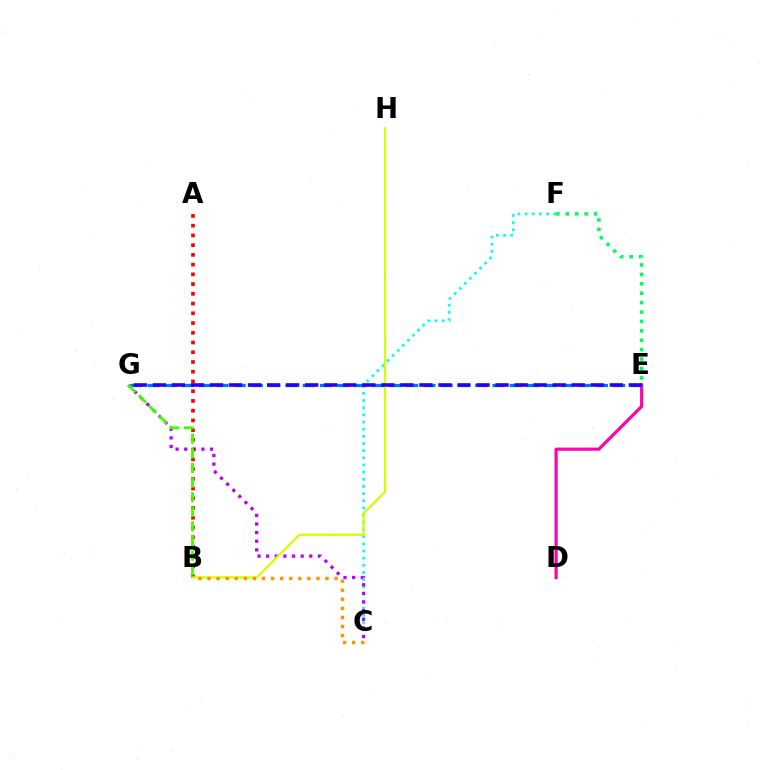{('C', 'F'): [{'color': '#00fff6', 'line_style': 'dotted', 'thickness': 1.95}], ('D', 'E'): [{'color': '#ff00ac', 'line_style': 'solid', 'thickness': 2.27}], ('C', 'G'): [{'color': '#b900ff', 'line_style': 'dotted', 'thickness': 2.34}], ('E', 'F'): [{'color': '#00ff5c', 'line_style': 'dotted', 'thickness': 2.56}], ('A', 'B'): [{'color': '#ff0000', 'line_style': 'dotted', 'thickness': 2.65}], ('B', 'H'): [{'color': '#d1ff00', 'line_style': 'solid', 'thickness': 1.65}], ('E', 'G'): [{'color': '#0074ff', 'line_style': 'dashed', 'thickness': 2.34}, {'color': '#2500ff', 'line_style': 'dashed', 'thickness': 2.59}], ('B', 'G'): [{'color': '#3dff00', 'line_style': 'dashed', 'thickness': 1.99}], ('B', 'C'): [{'color': '#ff9400', 'line_style': 'dotted', 'thickness': 2.47}]}